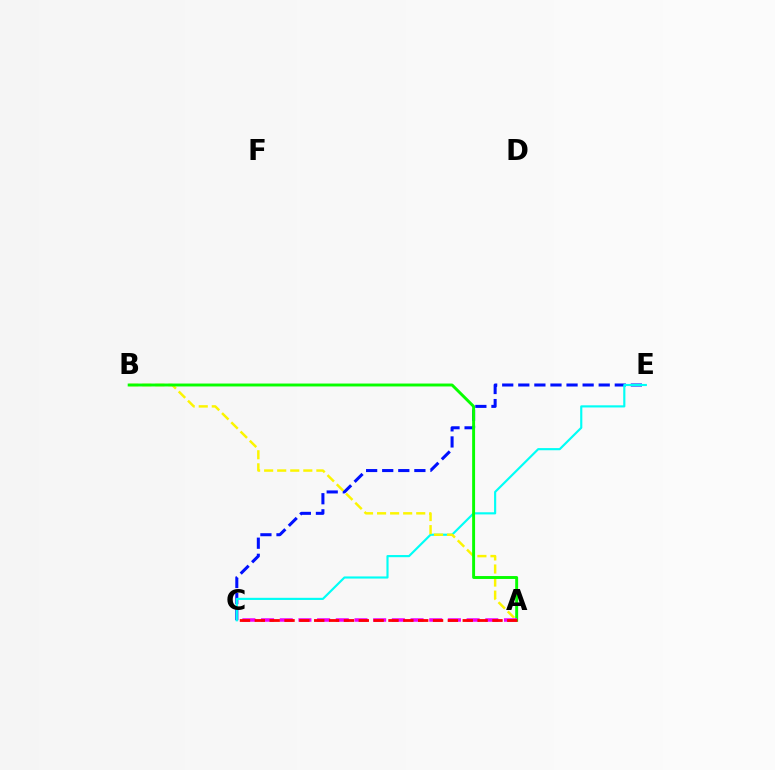{('C', 'E'): [{'color': '#0010ff', 'line_style': 'dashed', 'thickness': 2.18}, {'color': '#00fff6', 'line_style': 'solid', 'thickness': 1.55}], ('A', 'B'): [{'color': '#fcf500', 'line_style': 'dashed', 'thickness': 1.77}, {'color': '#08ff00', 'line_style': 'solid', 'thickness': 2.1}], ('A', 'C'): [{'color': '#ee00ff', 'line_style': 'dashed', 'thickness': 2.54}, {'color': '#ff0000', 'line_style': 'dashed', 'thickness': 2.02}]}